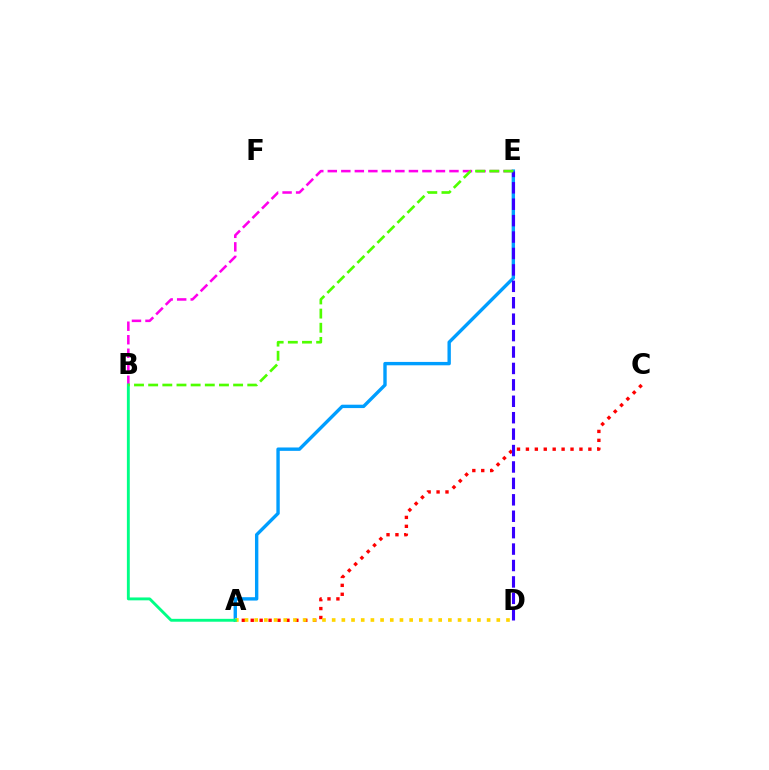{('A', 'C'): [{'color': '#ff0000', 'line_style': 'dotted', 'thickness': 2.42}], ('A', 'E'): [{'color': '#009eff', 'line_style': 'solid', 'thickness': 2.43}], ('B', 'E'): [{'color': '#ff00ed', 'line_style': 'dashed', 'thickness': 1.84}, {'color': '#4fff00', 'line_style': 'dashed', 'thickness': 1.92}], ('A', 'D'): [{'color': '#ffd500', 'line_style': 'dotted', 'thickness': 2.63}], ('A', 'B'): [{'color': '#00ff86', 'line_style': 'solid', 'thickness': 2.08}], ('D', 'E'): [{'color': '#3700ff', 'line_style': 'dashed', 'thickness': 2.23}]}